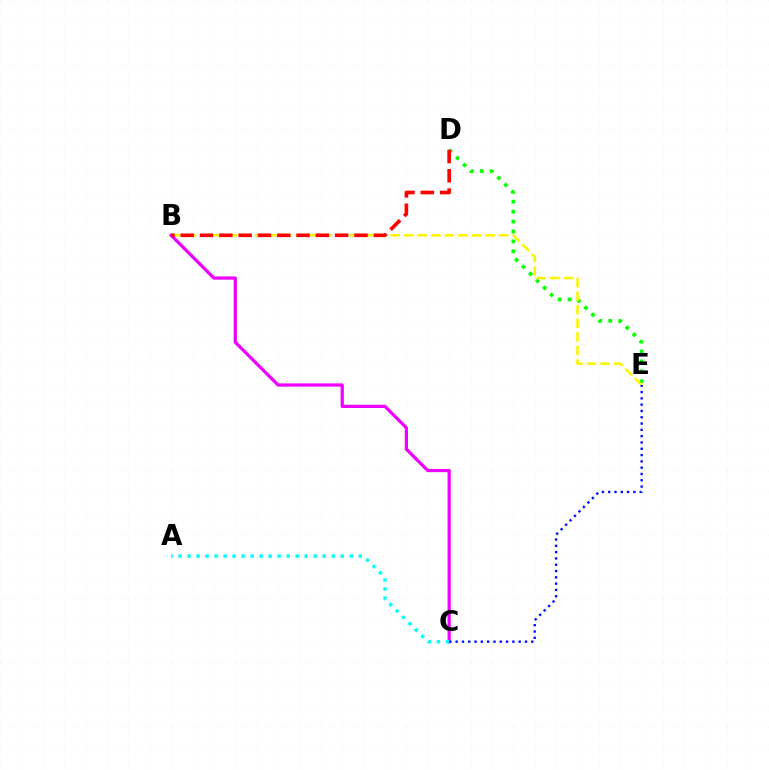{('D', 'E'): [{'color': '#08ff00', 'line_style': 'dotted', 'thickness': 2.69}], ('B', 'E'): [{'color': '#fcf500', 'line_style': 'dashed', 'thickness': 1.84}], ('B', 'C'): [{'color': '#ee00ff', 'line_style': 'solid', 'thickness': 2.33}], ('A', 'C'): [{'color': '#00fff6', 'line_style': 'dotted', 'thickness': 2.45}], ('B', 'D'): [{'color': '#ff0000', 'line_style': 'dashed', 'thickness': 2.62}], ('C', 'E'): [{'color': '#0010ff', 'line_style': 'dotted', 'thickness': 1.71}]}